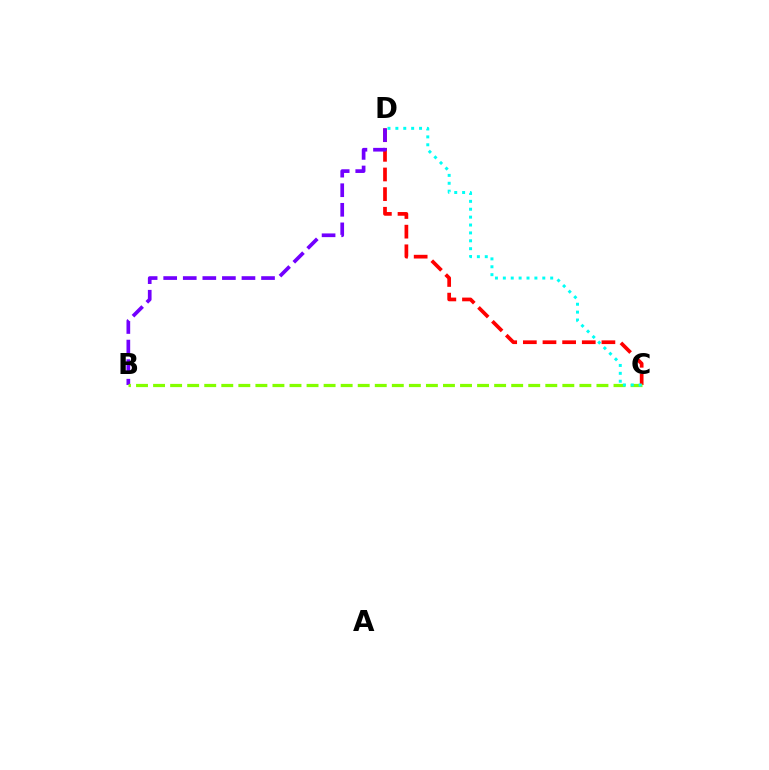{('C', 'D'): [{'color': '#ff0000', 'line_style': 'dashed', 'thickness': 2.67}, {'color': '#00fff6', 'line_style': 'dotted', 'thickness': 2.14}], ('B', 'D'): [{'color': '#7200ff', 'line_style': 'dashed', 'thickness': 2.66}], ('B', 'C'): [{'color': '#84ff00', 'line_style': 'dashed', 'thickness': 2.32}]}